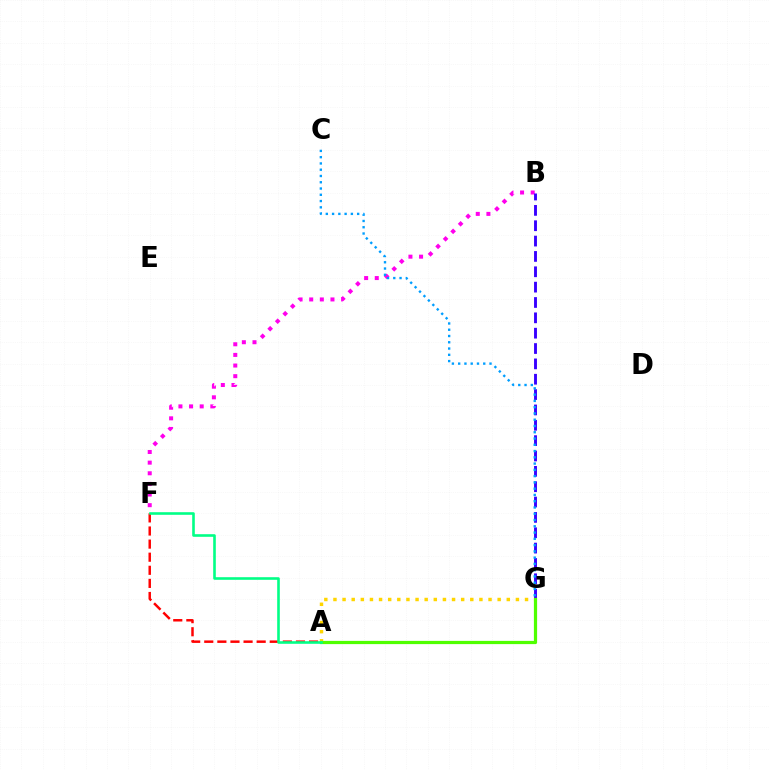{('A', 'G'): [{'color': '#ffd500', 'line_style': 'dotted', 'thickness': 2.48}, {'color': '#4fff00', 'line_style': 'solid', 'thickness': 2.32}], ('B', 'F'): [{'color': '#ff00ed', 'line_style': 'dotted', 'thickness': 2.89}], ('A', 'F'): [{'color': '#ff0000', 'line_style': 'dashed', 'thickness': 1.78}, {'color': '#00ff86', 'line_style': 'solid', 'thickness': 1.88}], ('B', 'G'): [{'color': '#3700ff', 'line_style': 'dashed', 'thickness': 2.09}], ('C', 'G'): [{'color': '#009eff', 'line_style': 'dotted', 'thickness': 1.7}]}